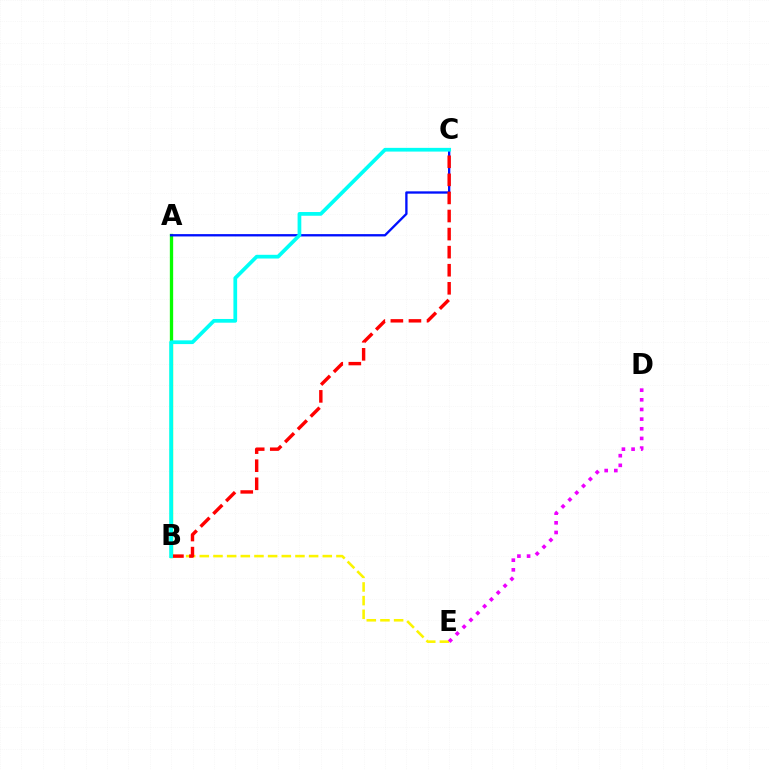{('A', 'B'): [{'color': '#08ff00', 'line_style': 'solid', 'thickness': 2.39}], ('B', 'E'): [{'color': '#fcf500', 'line_style': 'dashed', 'thickness': 1.86}], ('D', 'E'): [{'color': '#ee00ff', 'line_style': 'dotted', 'thickness': 2.62}], ('A', 'C'): [{'color': '#0010ff', 'line_style': 'solid', 'thickness': 1.68}], ('B', 'C'): [{'color': '#ff0000', 'line_style': 'dashed', 'thickness': 2.46}, {'color': '#00fff6', 'line_style': 'solid', 'thickness': 2.68}]}